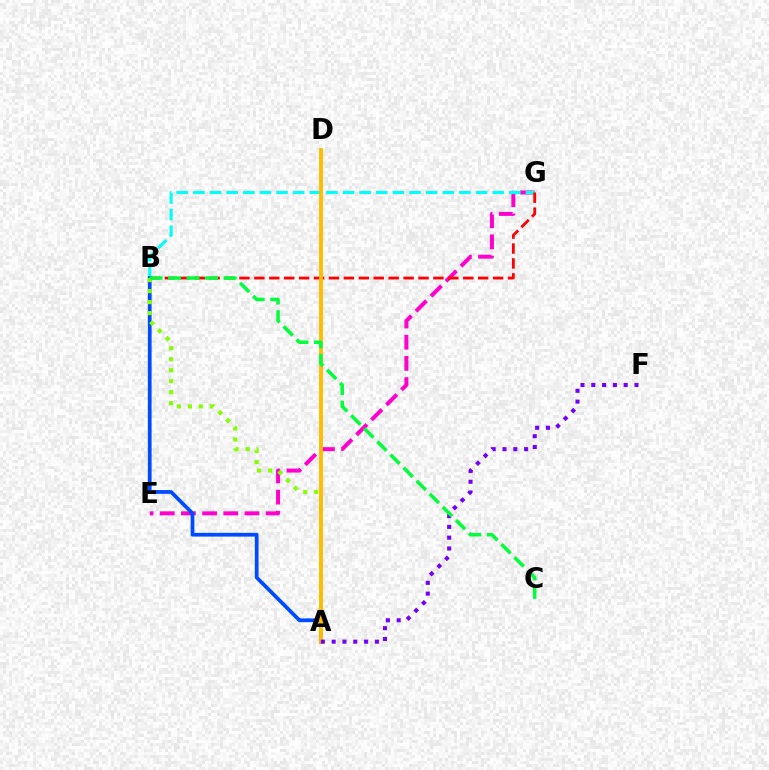{('E', 'G'): [{'color': '#ff00cf', 'line_style': 'dashed', 'thickness': 2.88}], ('B', 'G'): [{'color': '#00fff6', 'line_style': 'dashed', 'thickness': 2.26}, {'color': '#ff0000', 'line_style': 'dashed', 'thickness': 2.03}], ('A', 'B'): [{'color': '#004bff', 'line_style': 'solid', 'thickness': 2.7}, {'color': '#84ff00', 'line_style': 'dotted', 'thickness': 2.99}], ('A', 'D'): [{'color': '#ffbd00', 'line_style': 'solid', 'thickness': 2.8}], ('A', 'F'): [{'color': '#7200ff', 'line_style': 'dotted', 'thickness': 2.93}], ('B', 'C'): [{'color': '#00ff39', 'line_style': 'dashed', 'thickness': 2.51}]}